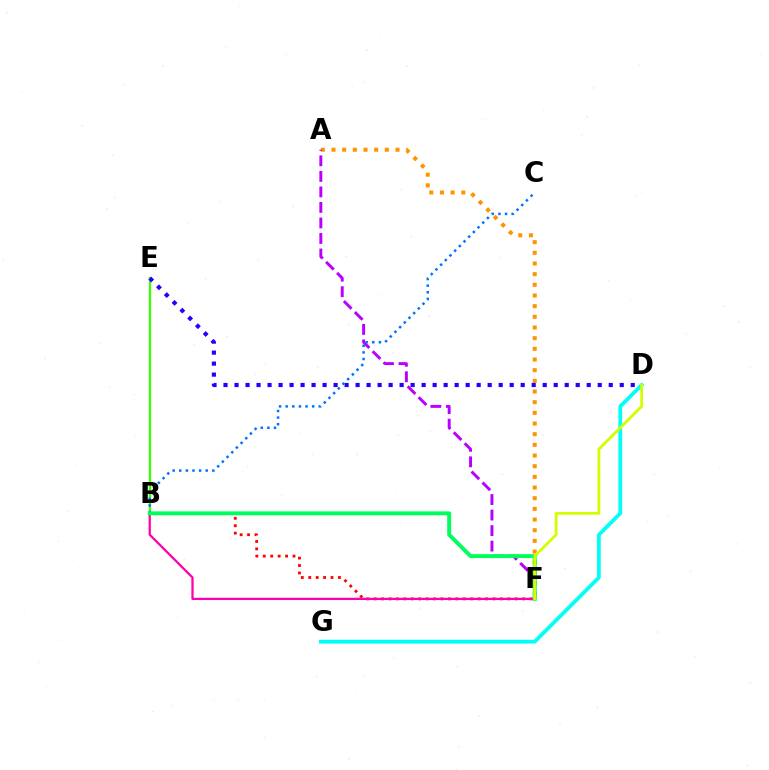{('A', 'F'): [{'color': '#ff9400', 'line_style': 'dotted', 'thickness': 2.9}, {'color': '#b900ff', 'line_style': 'dashed', 'thickness': 2.11}], ('B', 'E'): [{'color': '#3dff00', 'line_style': 'solid', 'thickness': 1.65}], ('B', 'F'): [{'color': '#ff0000', 'line_style': 'dotted', 'thickness': 2.02}, {'color': '#ff00ac', 'line_style': 'solid', 'thickness': 1.63}, {'color': '#00ff5c', 'line_style': 'solid', 'thickness': 2.82}], ('D', 'E'): [{'color': '#2500ff', 'line_style': 'dotted', 'thickness': 2.99}], ('B', 'C'): [{'color': '#0074ff', 'line_style': 'dotted', 'thickness': 1.8}], ('D', 'G'): [{'color': '#00fff6', 'line_style': 'solid', 'thickness': 2.72}], ('D', 'F'): [{'color': '#d1ff00', 'line_style': 'solid', 'thickness': 2.01}]}